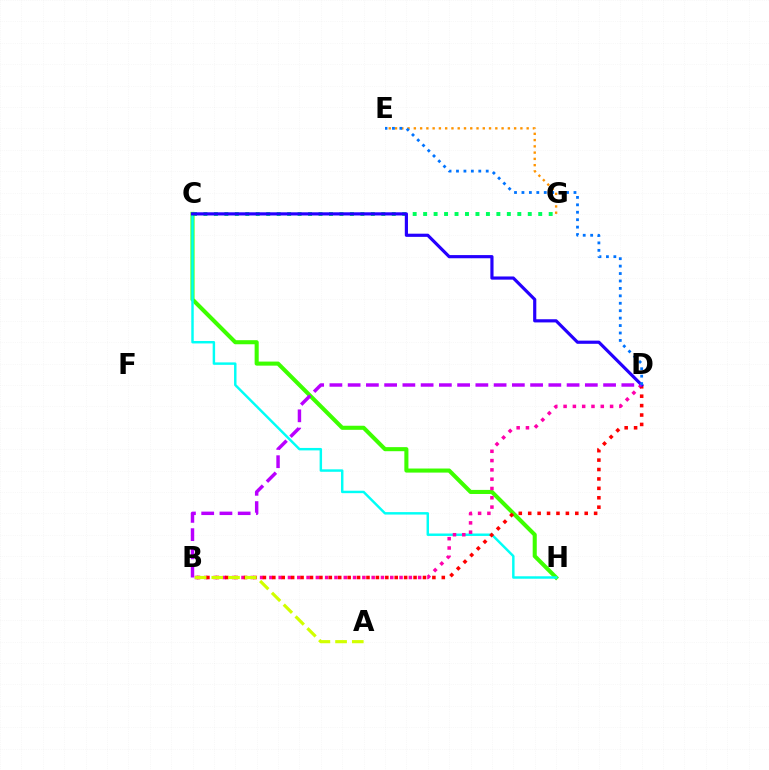{('C', 'H'): [{'color': '#3dff00', 'line_style': 'solid', 'thickness': 2.93}, {'color': '#00fff6', 'line_style': 'solid', 'thickness': 1.76}], ('B', 'D'): [{'color': '#ff00ac', 'line_style': 'dotted', 'thickness': 2.53}, {'color': '#ff0000', 'line_style': 'dotted', 'thickness': 2.56}, {'color': '#b900ff', 'line_style': 'dashed', 'thickness': 2.48}], ('E', 'G'): [{'color': '#ff9400', 'line_style': 'dotted', 'thickness': 1.7}], ('C', 'G'): [{'color': '#00ff5c', 'line_style': 'dotted', 'thickness': 2.84}], ('C', 'D'): [{'color': '#2500ff', 'line_style': 'solid', 'thickness': 2.28}], ('D', 'E'): [{'color': '#0074ff', 'line_style': 'dotted', 'thickness': 2.02}], ('A', 'B'): [{'color': '#d1ff00', 'line_style': 'dashed', 'thickness': 2.27}]}